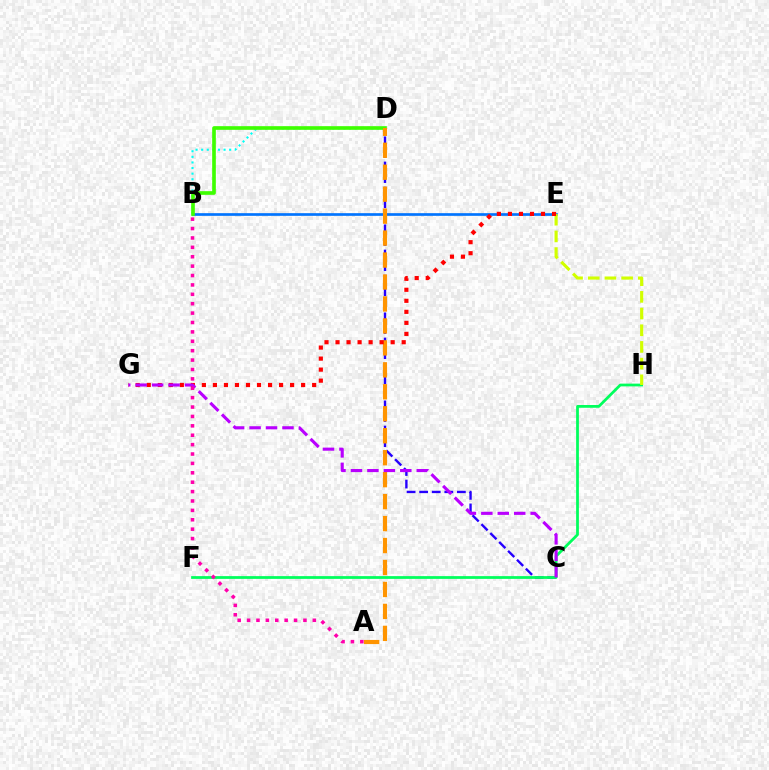{('B', 'D'): [{'color': '#00fff6', 'line_style': 'dotted', 'thickness': 1.52}, {'color': '#3dff00', 'line_style': 'solid', 'thickness': 2.63}], ('B', 'E'): [{'color': '#0074ff', 'line_style': 'solid', 'thickness': 1.92}], ('C', 'D'): [{'color': '#2500ff', 'line_style': 'dashed', 'thickness': 1.71}], ('F', 'H'): [{'color': '#00ff5c', 'line_style': 'solid', 'thickness': 1.99}], ('A', 'D'): [{'color': '#ff9400', 'line_style': 'dashed', 'thickness': 2.98}], ('E', 'H'): [{'color': '#d1ff00', 'line_style': 'dashed', 'thickness': 2.27}], ('E', 'G'): [{'color': '#ff0000', 'line_style': 'dotted', 'thickness': 3.0}], ('C', 'G'): [{'color': '#b900ff', 'line_style': 'dashed', 'thickness': 2.24}], ('A', 'B'): [{'color': '#ff00ac', 'line_style': 'dotted', 'thickness': 2.55}]}